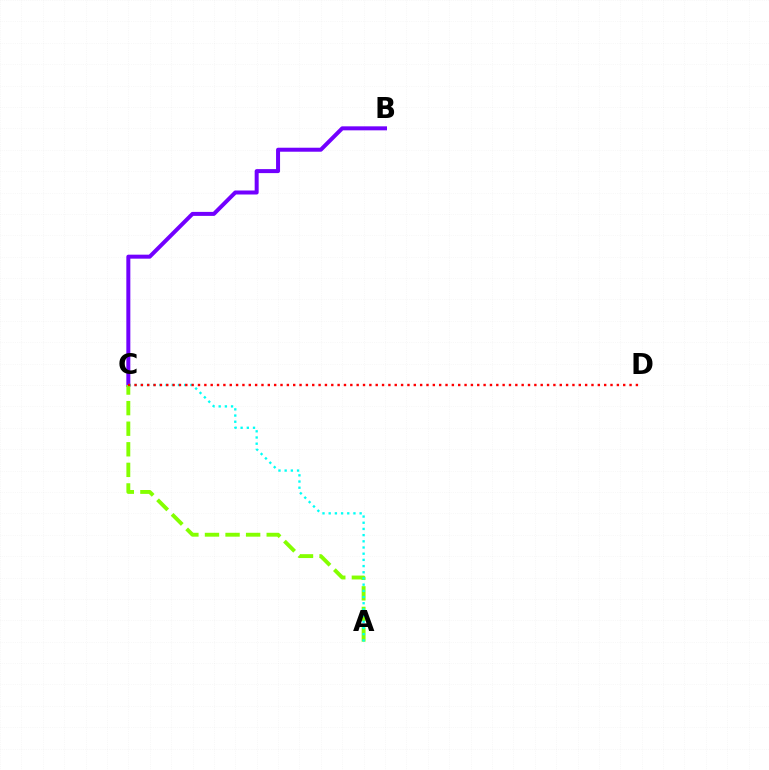{('B', 'C'): [{'color': '#7200ff', 'line_style': 'solid', 'thickness': 2.88}], ('A', 'C'): [{'color': '#84ff00', 'line_style': 'dashed', 'thickness': 2.8}, {'color': '#00fff6', 'line_style': 'dotted', 'thickness': 1.68}], ('C', 'D'): [{'color': '#ff0000', 'line_style': 'dotted', 'thickness': 1.72}]}